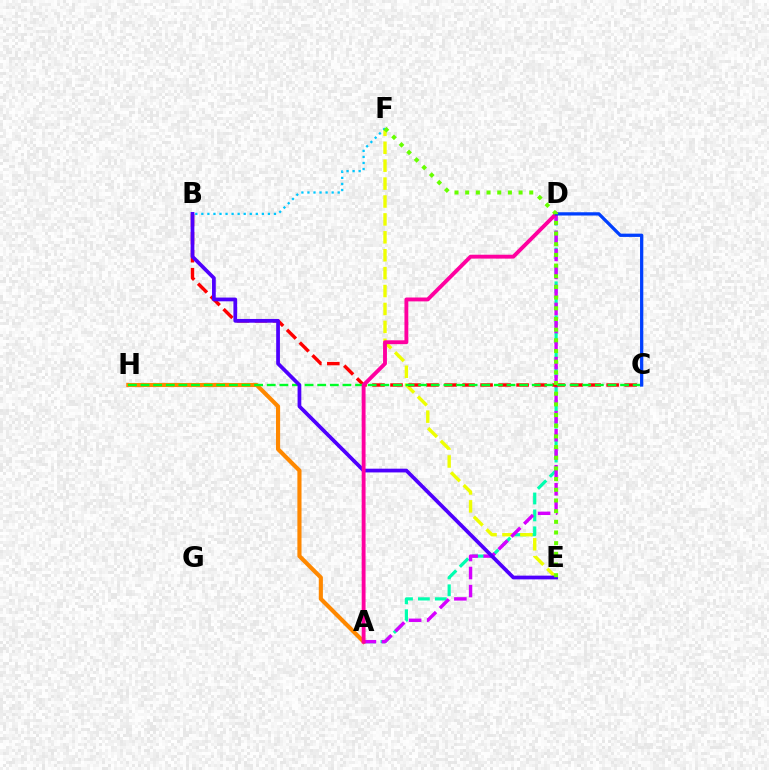{('A', 'H'): [{'color': '#ff8800', 'line_style': 'solid', 'thickness': 2.97}], ('A', 'D'): [{'color': '#00ffaf', 'line_style': 'dashed', 'thickness': 2.3}, {'color': '#d600ff', 'line_style': 'dashed', 'thickness': 2.45}, {'color': '#ff00a0', 'line_style': 'solid', 'thickness': 2.79}], ('E', 'F'): [{'color': '#eeff00', 'line_style': 'dashed', 'thickness': 2.43}, {'color': '#66ff00', 'line_style': 'dotted', 'thickness': 2.9}], ('B', 'C'): [{'color': '#ff0000', 'line_style': 'dashed', 'thickness': 2.45}], ('B', 'F'): [{'color': '#00c7ff', 'line_style': 'dotted', 'thickness': 1.64}], ('C', 'H'): [{'color': '#00ff27', 'line_style': 'dashed', 'thickness': 1.71}], ('B', 'E'): [{'color': '#4f00ff', 'line_style': 'solid', 'thickness': 2.69}], ('C', 'D'): [{'color': '#003fff', 'line_style': 'solid', 'thickness': 2.35}]}